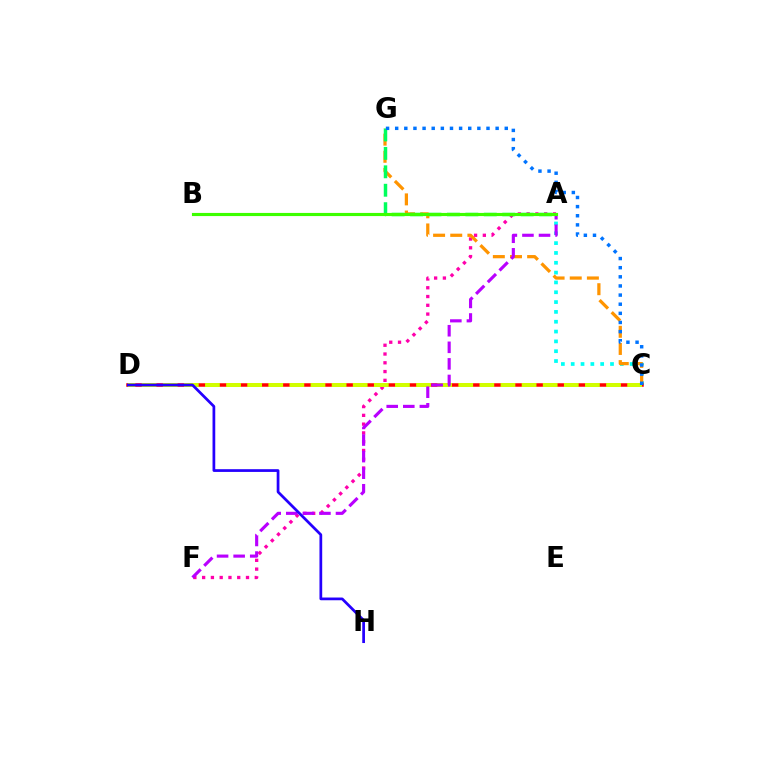{('A', 'F'): [{'color': '#ff00ac', 'line_style': 'dotted', 'thickness': 2.38}, {'color': '#b900ff', 'line_style': 'dashed', 'thickness': 2.25}], ('A', 'C'): [{'color': '#00fff6', 'line_style': 'dotted', 'thickness': 2.67}], ('C', 'D'): [{'color': '#ff0000', 'line_style': 'solid', 'thickness': 2.53}, {'color': '#d1ff00', 'line_style': 'dashed', 'thickness': 2.87}], ('C', 'G'): [{'color': '#ff9400', 'line_style': 'dashed', 'thickness': 2.33}, {'color': '#0074ff', 'line_style': 'dotted', 'thickness': 2.48}], ('A', 'G'): [{'color': '#00ff5c', 'line_style': 'dashed', 'thickness': 2.5}], ('A', 'B'): [{'color': '#3dff00', 'line_style': 'solid', 'thickness': 2.26}], ('D', 'H'): [{'color': '#2500ff', 'line_style': 'solid', 'thickness': 1.97}]}